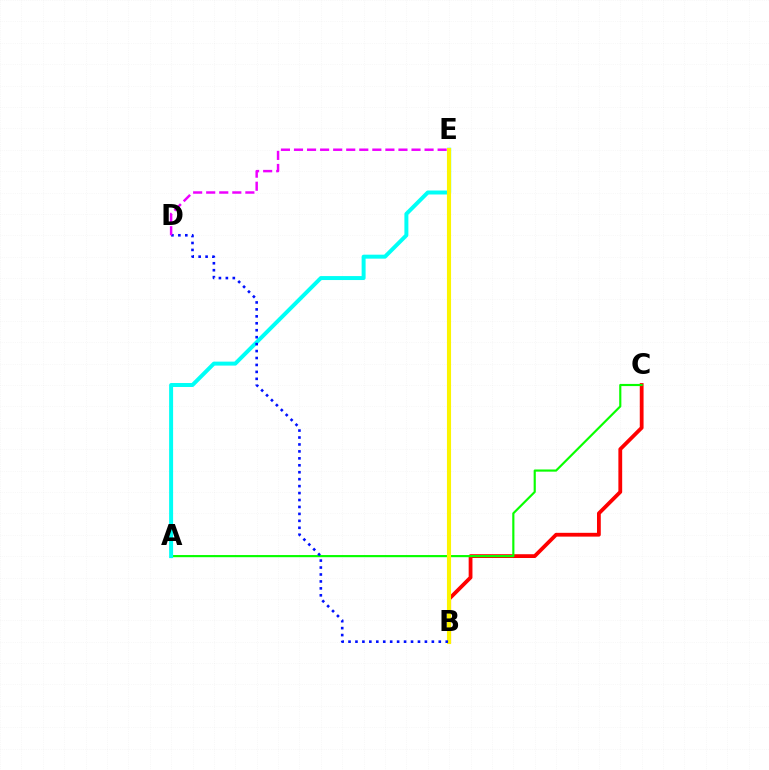{('B', 'C'): [{'color': '#ff0000', 'line_style': 'solid', 'thickness': 2.73}], ('A', 'C'): [{'color': '#08ff00', 'line_style': 'solid', 'thickness': 1.55}], ('A', 'E'): [{'color': '#00fff6', 'line_style': 'solid', 'thickness': 2.86}], ('B', 'E'): [{'color': '#fcf500', 'line_style': 'solid', 'thickness': 2.95}], ('B', 'D'): [{'color': '#0010ff', 'line_style': 'dotted', 'thickness': 1.89}], ('D', 'E'): [{'color': '#ee00ff', 'line_style': 'dashed', 'thickness': 1.77}]}